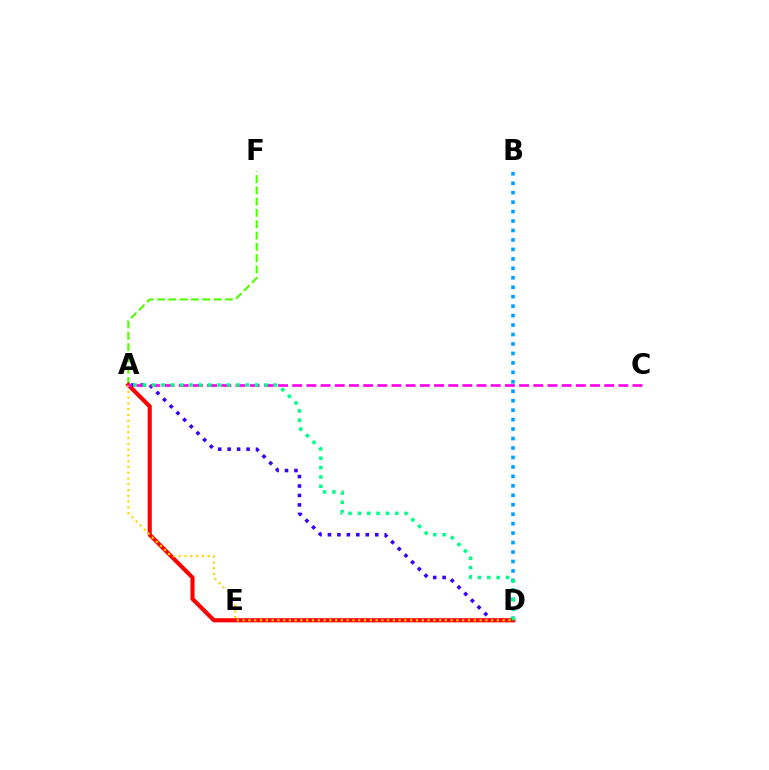{('A', 'D'): [{'color': '#3700ff', 'line_style': 'dotted', 'thickness': 2.57}, {'color': '#ff0000', 'line_style': 'solid', 'thickness': 2.98}, {'color': '#ffd500', 'line_style': 'dotted', 'thickness': 1.57}, {'color': '#00ff86', 'line_style': 'dotted', 'thickness': 2.54}], ('B', 'D'): [{'color': '#009eff', 'line_style': 'dotted', 'thickness': 2.57}], ('A', 'F'): [{'color': '#4fff00', 'line_style': 'dashed', 'thickness': 1.54}], ('A', 'C'): [{'color': '#ff00ed', 'line_style': 'dashed', 'thickness': 1.93}]}